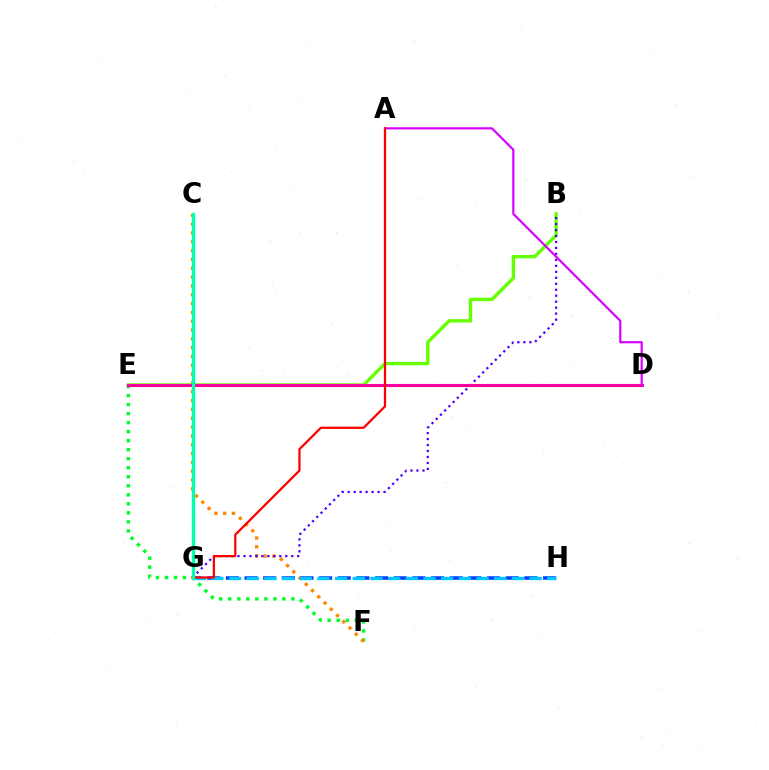{('E', 'F'): [{'color': '#00ff27', 'line_style': 'dotted', 'thickness': 2.45}], ('C', 'F'): [{'color': '#ff8800', 'line_style': 'dotted', 'thickness': 2.4}], ('G', 'H'): [{'color': '#003fff', 'line_style': 'dashed', 'thickness': 2.53}, {'color': '#00c7ff', 'line_style': 'dashed', 'thickness': 2.4}], ('D', 'E'): [{'color': '#eeff00', 'line_style': 'dashed', 'thickness': 2.19}, {'color': '#ff00a0', 'line_style': 'solid', 'thickness': 2.21}], ('B', 'E'): [{'color': '#66ff00', 'line_style': 'solid', 'thickness': 2.42}], ('B', 'G'): [{'color': '#4f00ff', 'line_style': 'dotted', 'thickness': 1.62}], ('A', 'D'): [{'color': '#d600ff', 'line_style': 'solid', 'thickness': 1.56}], ('A', 'G'): [{'color': '#ff0000', 'line_style': 'solid', 'thickness': 1.62}], ('C', 'G'): [{'color': '#00ffaf', 'line_style': 'solid', 'thickness': 2.4}]}